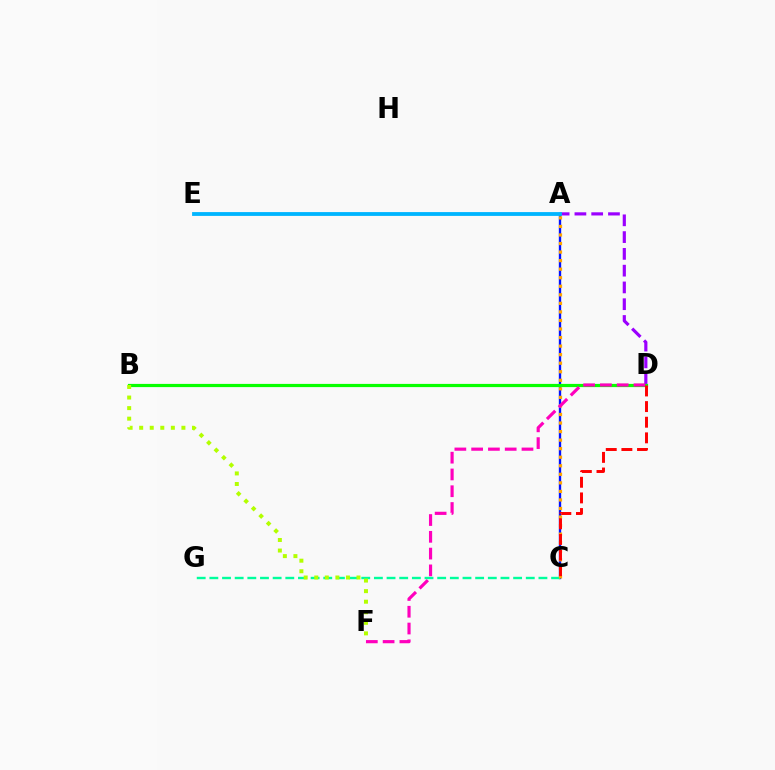{('A', 'D'): [{'color': '#9b00ff', 'line_style': 'dashed', 'thickness': 2.28}], ('A', 'C'): [{'color': '#0010ff', 'line_style': 'solid', 'thickness': 1.7}, {'color': '#ffa500', 'line_style': 'dotted', 'thickness': 2.32}], ('C', 'G'): [{'color': '#00ff9d', 'line_style': 'dashed', 'thickness': 1.72}], ('B', 'D'): [{'color': '#08ff00', 'line_style': 'solid', 'thickness': 2.31}], ('D', 'F'): [{'color': '#ff00bd', 'line_style': 'dashed', 'thickness': 2.28}], ('B', 'F'): [{'color': '#b3ff00', 'line_style': 'dotted', 'thickness': 2.87}], ('C', 'D'): [{'color': '#ff0000', 'line_style': 'dashed', 'thickness': 2.12}], ('A', 'E'): [{'color': '#00b5ff', 'line_style': 'solid', 'thickness': 2.75}]}